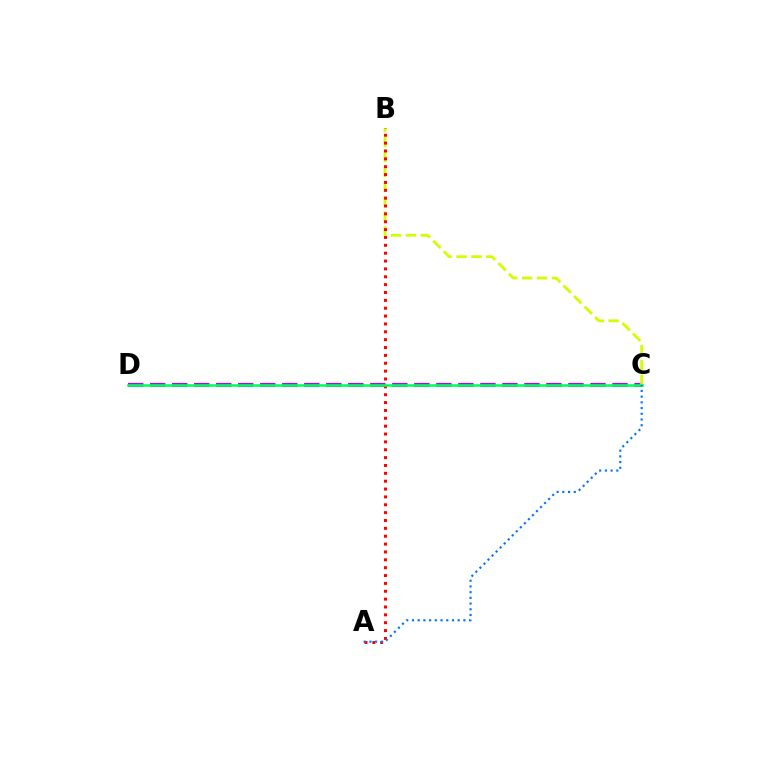{('C', 'D'): [{'color': '#b900ff', 'line_style': 'dashed', 'thickness': 2.99}, {'color': '#00ff5c', 'line_style': 'solid', 'thickness': 1.87}], ('B', 'C'): [{'color': '#d1ff00', 'line_style': 'dashed', 'thickness': 2.02}], ('A', 'B'): [{'color': '#ff0000', 'line_style': 'dotted', 'thickness': 2.14}], ('A', 'C'): [{'color': '#0074ff', 'line_style': 'dotted', 'thickness': 1.55}]}